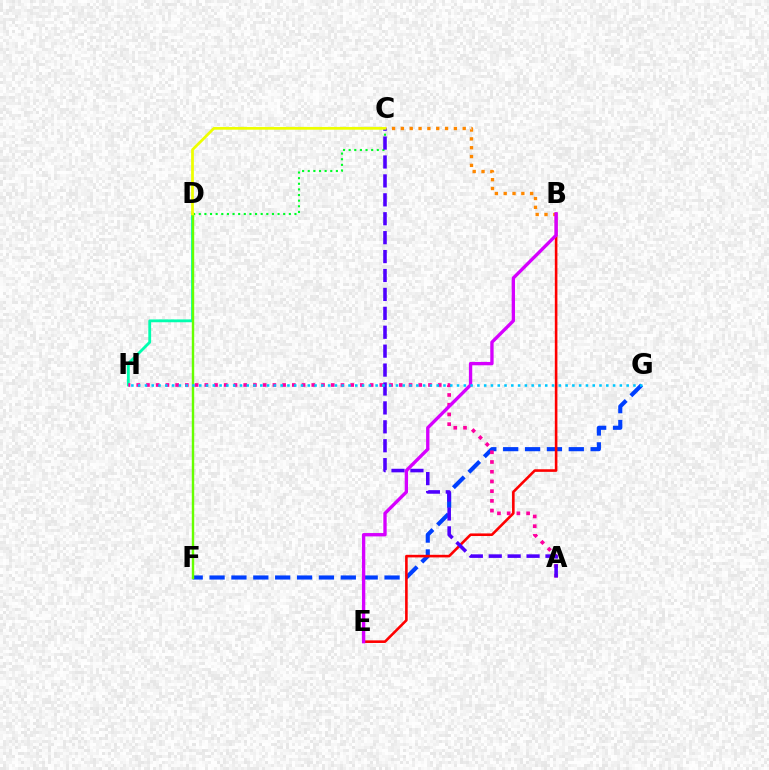{('C', 'D'): [{'color': '#00ff27', 'line_style': 'dotted', 'thickness': 1.53}, {'color': '#eeff00', 'line_style': 'solid', 'thickness': 1.98}], ('F', 'G'): [{'color': '#003fff', 'line_style': 'dashed', 'thickness': 2.97}], ('B', 'C'): [{'color': '#ff8800', 'line_style': 'dotted', 'thickness': 2.4}], ('D', 'H'): [{'color': '#00ffaf', 'line_style': 'solid', 'thickness': 2.03}], ('B', 'E'): [{'color': '#ff0000', 'line_style': 'solid', 'thickness': 1.87}, {'color': '#d600ff', 'line_style': 'solid', 'thickness': 2.41}], ('A', 'H'): [{'color': '#ff00a0', 'line_style': 'dotted', 'thickness': 2.64}], ('D', 'F'): [{'color': '#66ff00', 'line_style': 'solid', 'thickness': 1.74}], ('A', 'C'): [{'color': '#4f00ff', 'line_style': 'dashed', 'thickness': 2.57}], ('G', 'H'): [{'color': '#00c7ff', 'line_style': 'dotted', 'thickness': 1.84}]}